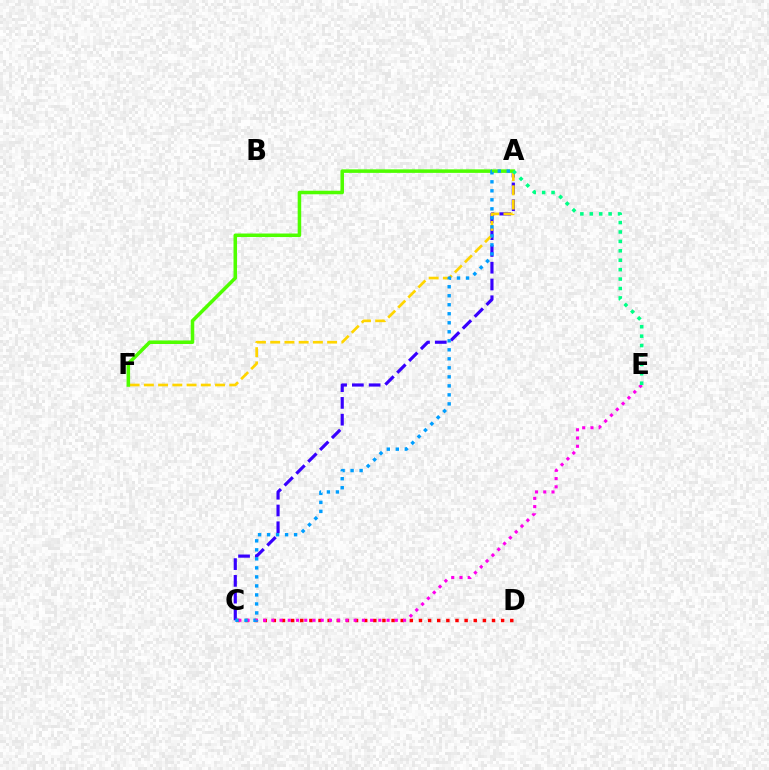{('A', 'C'): [{'color': '#3700ff', 'line_style': 'dashed', 'thickness': 2.28}, {'color': '#009eff', 'line_style': 'dotted', 'thickness': 2.45}], ('C', 'D'): [{'color': '#ff0000', 'line_style': 'dotted', 'thickness': 2.48}], ('A', 'F'): [{'color': '#ffd500', 'line_style': 'dashed', 'thickness': 1.93}, {'color': '#4fff00', 'line_style': 'solid', 'thickness': 2.54}], ('C', 'E'): [{'color': '#ff00ed', 'line_style': 'dotted', 'thickness': 2.24}], ('A', 'E'): [{'color': '#00ff86', 'line_style': 'dotted', 'thickness': 2.56}]}